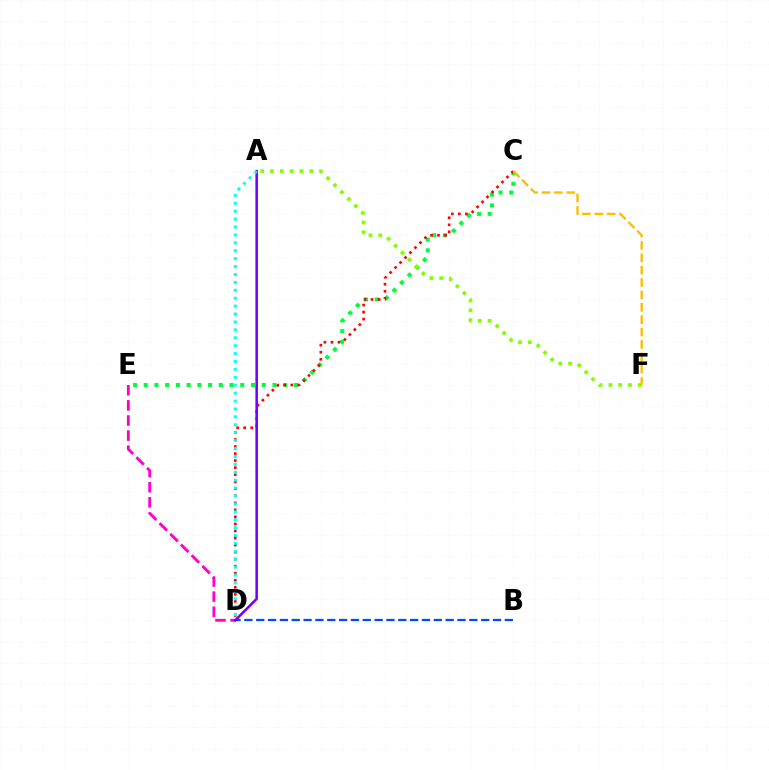{('B', 'D'): [{'color': '#004bff', 'line_style': 'dashed', 'thickness': 1.61}], ('D', 'E'): [{'color': '#ff00cf', 'line_style': 'dashed', 'thickness': 2.05}], ('C', 'E'): [{'color': '#00ff39', 'line_style': 'dotted', 'thickness': 2.92}], ('C', 'D'): [{'color': '#ff0000', 'line_style': 'dotted', 'thickness': 1.91}], ('A', 'D'): [{'color': '#7200ff', 'line_style': 'solid', 'thickness': 1.84}, {'color': '#00fff6', 'line_style': 'dotted', 'thickness': 2.15}], ('C', 'F'): [{'color': '#ffbd00', 'line_style': 'dashed', 'thickness': 1.68}], ('A', 'F'): [{'color': '#84ff00', 'line_style': 'dotted', 'thickness': 2.67}]}